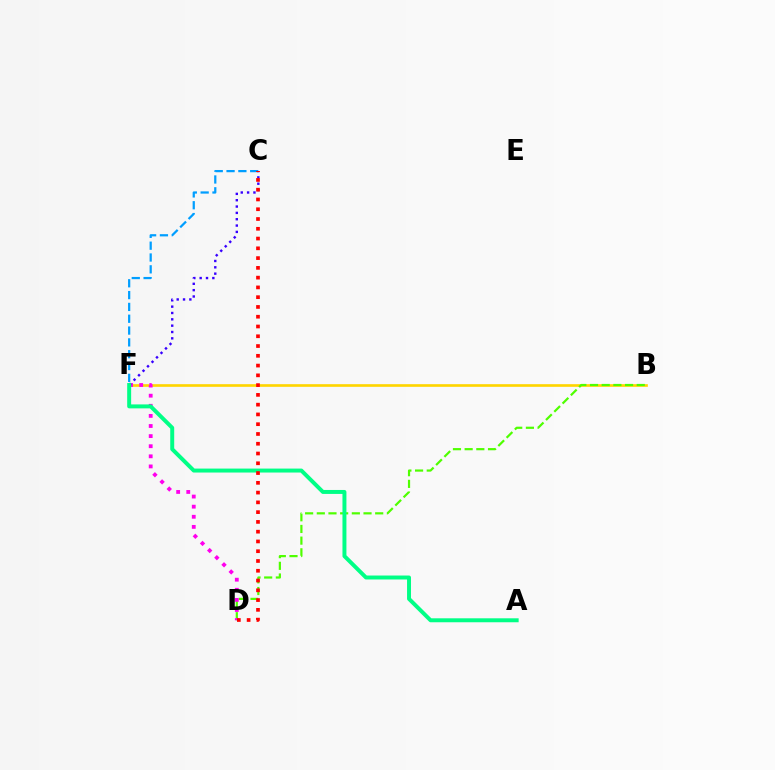{('B', 'F'): [{'color': '#ffd500', 'line_style': 'solid', 'thickness': 1.91}], ('B', 'D'): [{'color': '#4fff00', 'line_style': 'dashed', 'thickness': 1.59}], ('D', 'F'): [{'color': '#ff00ed', 'line_style': 'dotted', 'thickness': 2.75}], ('C', 'F'): [{'color': '#009eff', 'line_style': 'dashed', 'thickness': 1.61}, {'color': '#3700ff', 'line_style': 'dotted', 'thickness': 1.72}], ('A', 'F'): [{'color': '#00ff86', 'line_style': 'solid', 'thickness': 2.85}], ('C', 'D'): [{'color': '#ff0000', 'line_style': 'dotted', 'thickness': 2.65}]}